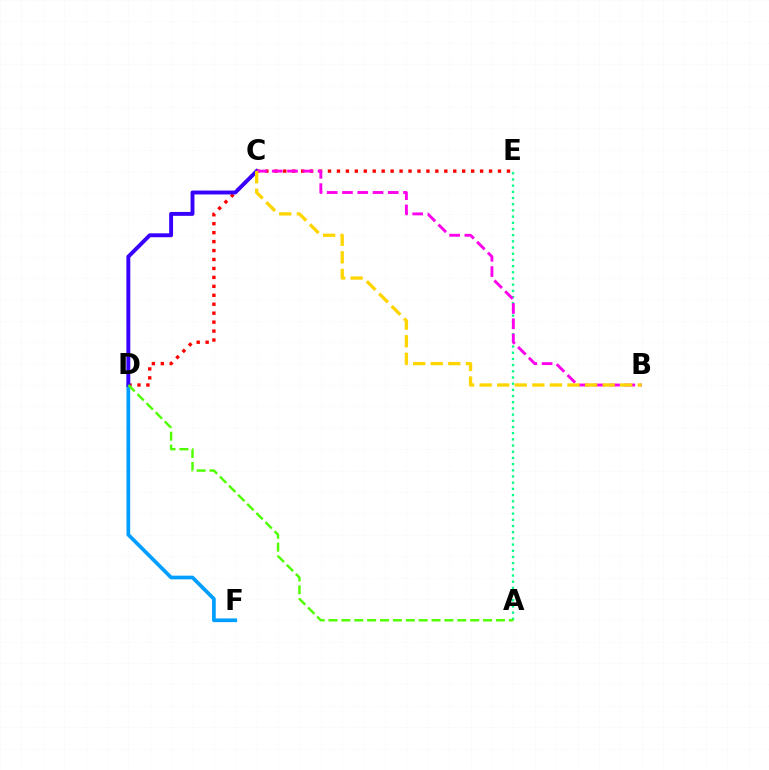{('D', 'E'): [{'color': '#ff0000', 'line_style': 'dotted', 'thickness': 2.43}], ('A', 'E'): [{'color': '#00ff86', 'line_style': 'dotted', 'thickness': 1.68}], ('D', 'F'): [{'color': '#009eff', 'line_style': 'solid', 'thickness': 2.66}], ('C', 'D'): [{'color': '#3700ff', 'line_style': 'solid', 'thickness': 2.81}], ('A', 'D'): [{'color': '#4fff00', 'line_style': 'dashed', 'thickness': 1.75}], ('B', 'C'): [{'color': '#ff00ed', 'line_style': 'dashed', 'thickness': 2.07}, {'color': '#ffd500', 'line_style': 'dashed', 'thickness': 2.39}]}